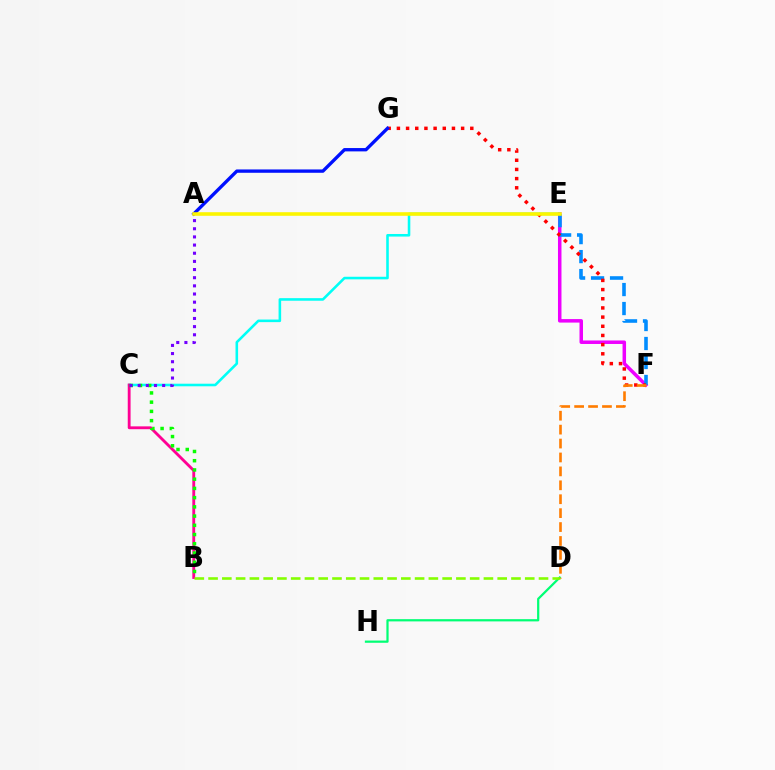{('E', 'F'): [{'color': '#ee00ff', 'line_style': 'solid', 'thickness': 2.52}, {'color': '#008cff', 'line_style': 'dashed', 'thickness': 2.58}], ('C', 'E'): [{'color': '#00fff6', 'line_style': 'solid', 'thickness': 1.86}], ('B', 'C'): [{'color': '#ff0094', 'line_style': 'solid', 'thickness': 2.04}, {'color': '#08ff00', 'line_style': 'dotted', 'thickness': 2.51}], ('F', 'G'): [{'color': '#ff0000', 'line_style': 'dotted', 'thickness': 2.49}], ('A', 'G'): [{'color': '#0010ff', 'line_style': 'solid', 'thickness': 2.4}], ('A', 'C'): [{'color': '#7200ff', 'line_style': 'dotted', 'thickness': 2.22}], ('A', 'E'): [{'color': '#fcf500', 'line_style': 'solid', 'thickness': 2.58}], ('D', 'H'): [{'color': '#00ff74', 'line_style': 'solid', 'thickness': 1.61}], ('B', 'D'): [{'color': '#84ff00', 'line_style': 'dashed', 'thickness': 1.87}], ('D', 'F'): [{'color': '#ff7c00', 'line_style': 'dashed', 'thickness': 1.89}]}